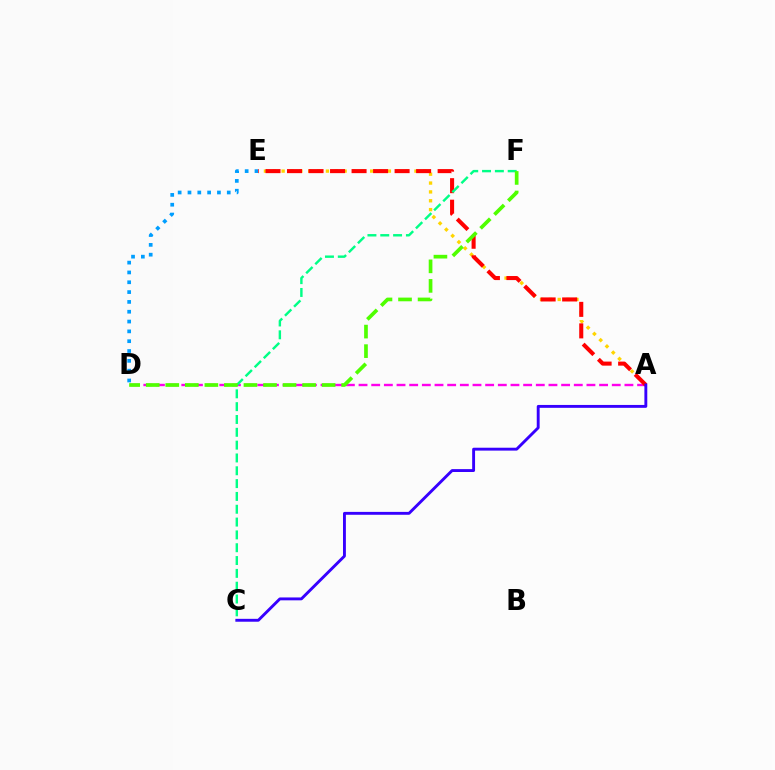{('A', 'D'): [{'color': '#ff00ed', 'line_style': 'dashed', 'thickness': 1.72}], ('D', 'E'): [{'color': '#009eff', 'line_style': 'dotted', 'thickness': 2.67}], ('A', 'E'): [{'color': '#ffd500', 'line_style': 'dotted', 'thickness': 2.41}, {'color': '#ff0000', 'line_style': 'dashed', 'thickness': 2.92}], ('A', 'C'): [{'color': '#3700ff', 'line_style': 'solid', 'thickness': 2.08}], ('C', 'F'): [{'color': '#00ff86', 'line_style': 'dashed', 'thickness': 1.74}], ('D', 'F'): [{'color': '#4fff00', 'line_style': 'dashed', 'thickness': 2.66}]}